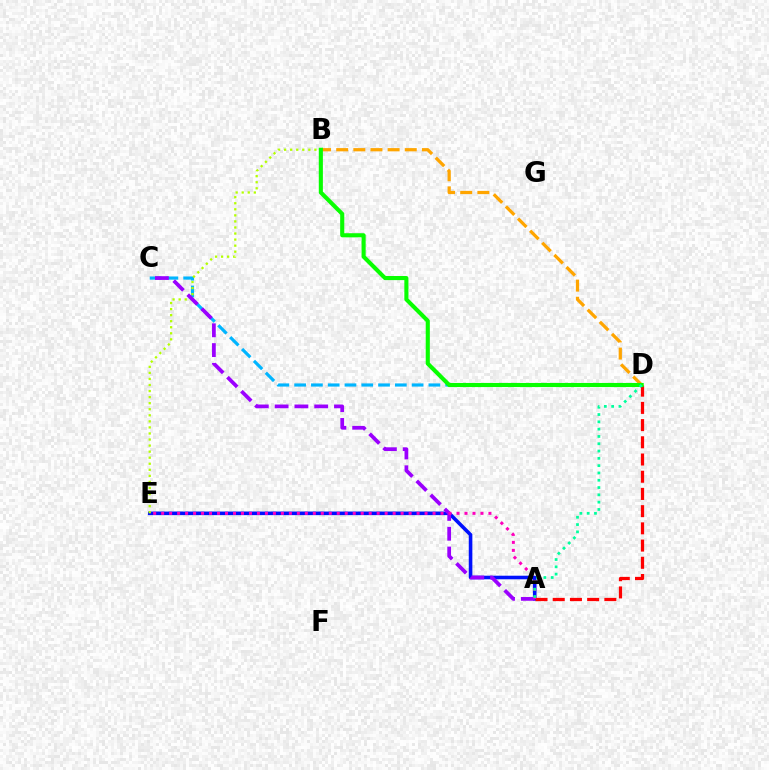{('C', 'D'): [{'color': '#00b5ff', 'line_style': 'dashed', 'thickness': 2.28}], ('A', 'E'): [{'color': '#0010ff', 'line_style': 'solid', 'thickness': 2.58}, {'color': '#ff00bd', 'line_style': 'dotted', 'thickness': 2.17}], ('B', 'E'): [{'color': '#b3ff00', 'line_style': 'dotted', 'thickness': 1.65}], ('B', 'D'): [{'color': '#ffa500', 'line_style': 'dashed', 'thickness': 2.33}, {'color': '#08ff00', 'line_style': 'solid', 'thickness': 2.95}], ('A', 'D'): [{'color': '#ff0000', 'line_style': 'dashed', 'thickness': 2.34}, {'color': '#00ff9d', 'line_style': 'dotted', 'thickness': 1.98}], ('A', 'C'): [{'color': '#9b00ff', 'line_style': 'dashed', 'thickness': 2.69}]}